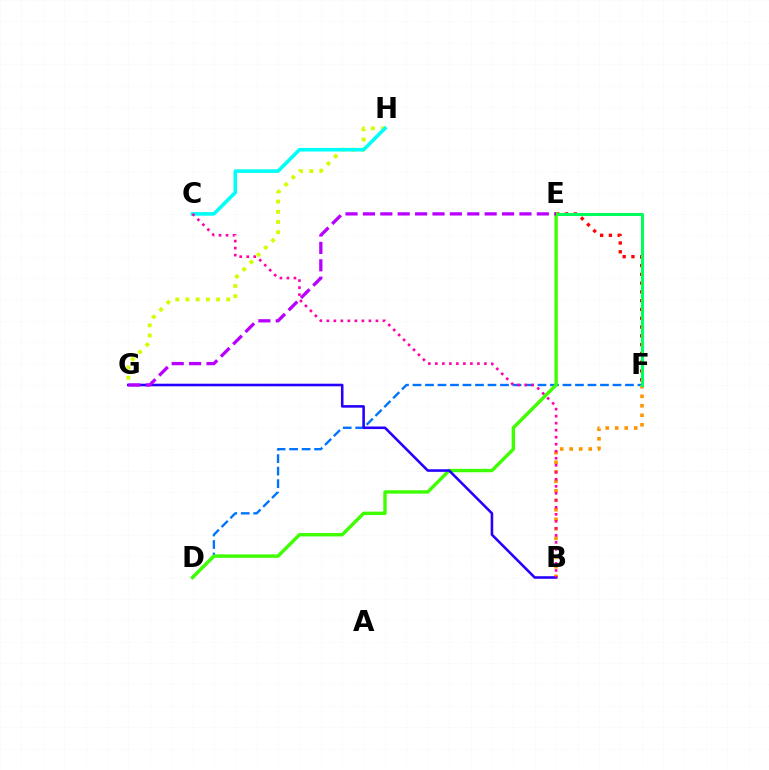{('D', 'F'): [{'color': '#0074ff', 'line_style': 'dashed', 'thickness': 1.7}], ('B', 'F'): [{'color': '#ff9400', 'line_style': 'dotted', 'thickness': 2.58}], ('E', 'F'): [{'color': '#ff0000', 'line_style': 'dotted', 'thickness': 2.39}, {'color': '#00ff5c', 'line_style': 'solid', 'thickness': 2.2}], ('G', 'H'): [{'color': '#d1ff00', 'line_style': 'dotted', 'thickness': 2.77}], ('D', 'E'): [{'color': '#3dff00', 'line_style': 'solid', 'thickness': 2.44}], ('B', 'G'): [{'color': '#2500ff', 'line_style': 'solid', 'thickness': 1.85}], ('E', 'G'): [{'color': '#b900ff', 'line_style': 'dashed', 'thickness': 2.36}], ('C', 'H'): [{'color': '#00fff6', 'line_style': 'solid', 'thickness': 2.58}], ('B', 'C'): [{'color': '#ff00ac', 'line_style': 'dotted', 'thickness': 1.91}]}